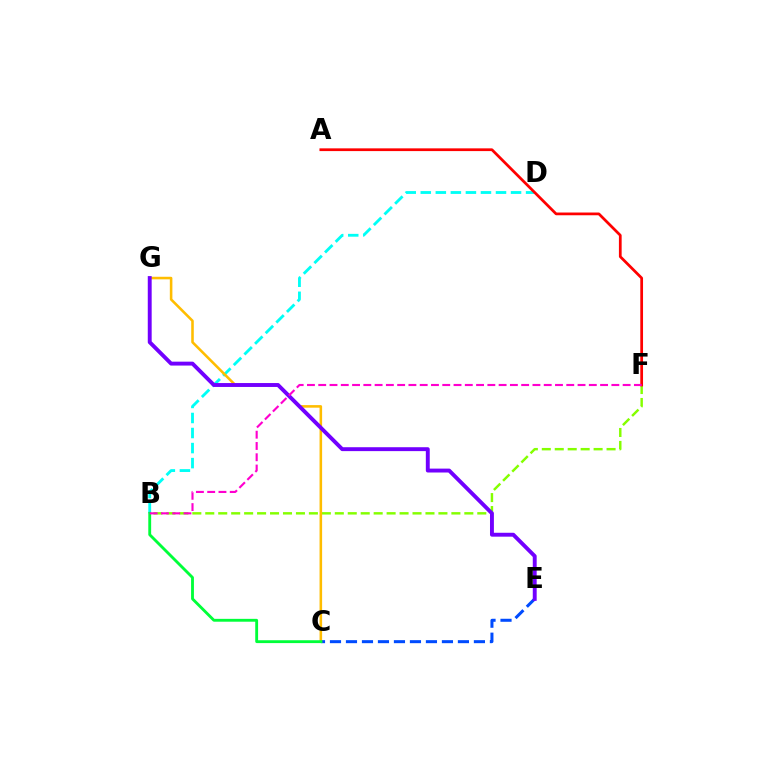{('B', 'F'): [{'color': '#84ff00', 'line_style': 'dashed', 'thickness': 1.76}, {'color': '#ff00cf', 'line_style': 'dashed', 'thickness': 1.53}], ('C', 'E'): [{'color': '#004bff', 'line_style': 'dashed', 'thickness': 2.17}], ('B', 'D'): [{'color': '#00fff6', 'line_style': 'dashed', 'thickness': 2.04}], ('A', 'F'): [{'color': '#ff0000', 'line_style': 'solid', 'thickness': 1.97}], ('C', 'G'): [{'color': '#ffbd00', 'line_style': 'solid', 'thickness': 1.85}], ('B', 'C'): [{'color': '#00ff39', 'line_style': 'solid', 'thickness': 2.06}], ('E', 'G'): [{'color': '#7200ff', 'line_style': 'solid', 'thickness': 2.81}]}